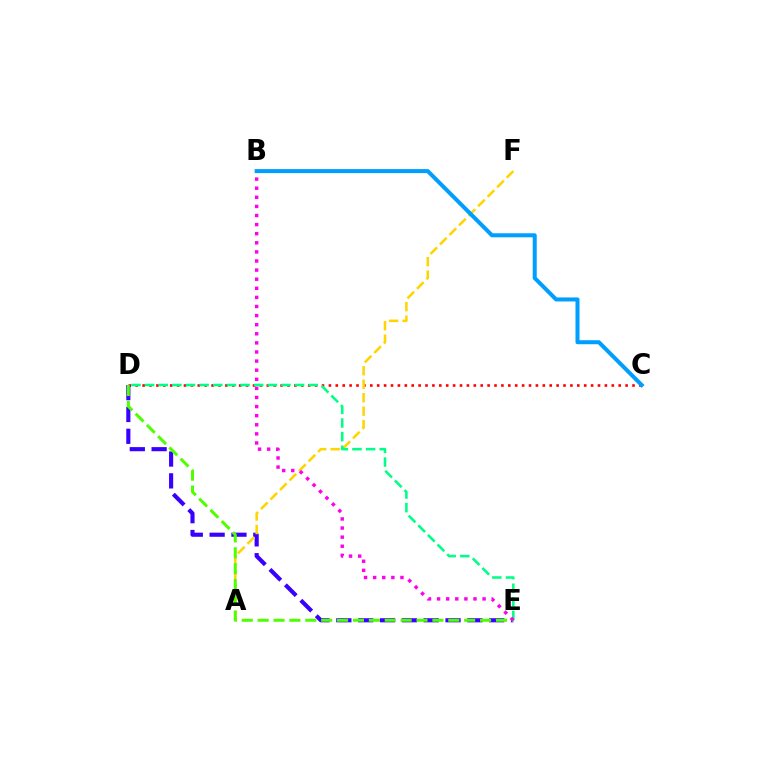{('C', 'D'): [{'color': '#ff0000', 'line_style': 'dotted', 'thickness': 1.87}], ('D', 'E'): [{'color': '#3700ff', 'line_style': 'dashed', 'thickness': 2.97}, {'color': '#4fff00', 'line_style': 'dashed', 'thickness': 2.16}, {'color': '#00ff86', 'line_style': 'dashed', 'thickness': 1.85}], ('A', 'F'): [{'color': '#ffd500', 'line_style': 'dashed', 'thickness': 1.83}], ('B', 'E'): [{'color': '#ff00ed', 'line_style': 'dotted', 'thickness': 2.47}], ('B', 'C'): [{'color': '#009eff', 'line_style': 'solid', 'thickness': 2.9}]}